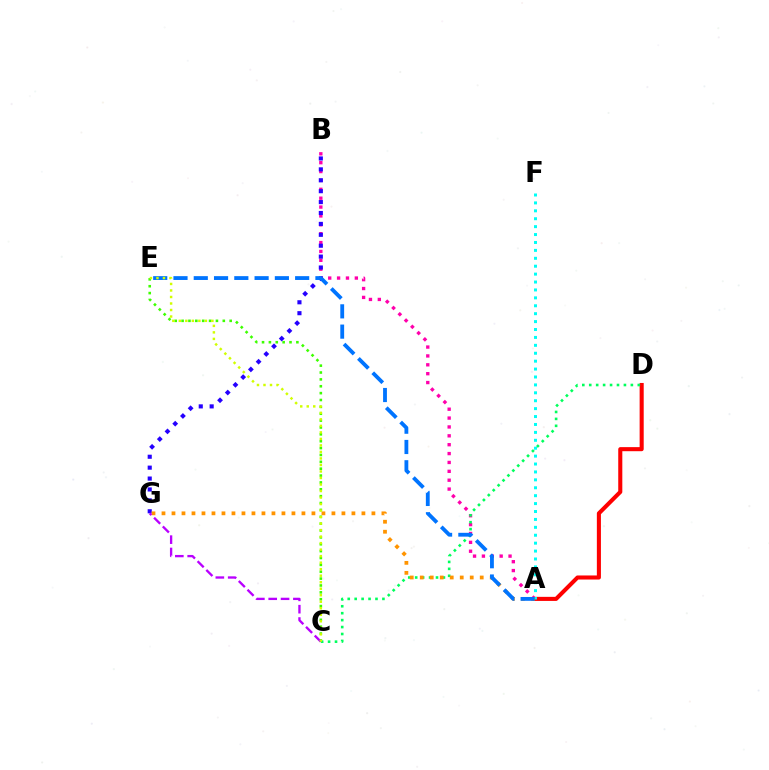{('A', 'D'): [{'color': '#ff0000', 'line_style': 'solid', 'thickness': 2.93}], ('A', 'B'): [{'color': '#ff00ac', 'line_style': 'dotted', 'thickness': 2.41}], ('C', 'E'): [{'color': '#3dff00', 'line_style': 'dotted', 'thickness': 1.87}, {'color': '#d1ff00', 'line_style': 'dotted', 'thickness': 1.77}], ('B', 'G'): [{'color': '#2500ff', 'line_style': 'dotted', 'thickness': 2.96}], ('C', 'D'): [{'color': '#00ff5c', 'line_style': 'dotted', 'thickness': 1.88}], ('A', 'F'): [{'color': '#00fff6', 'line_style': 'dotted', 'thickness': 2.15}], ('A', 'G'): [{'color': '#ff9400', 'line_style': 'dotted', 'thickness': 2.72}], ('C', 'G'): [{'color': '#b900ff', 'line_style': 'dashed', 'thickness': 1.68}], ('A', 'E'): [{'color': '#0074ff', 'line_style': 'dashed', 'thickness': 2.75}]}